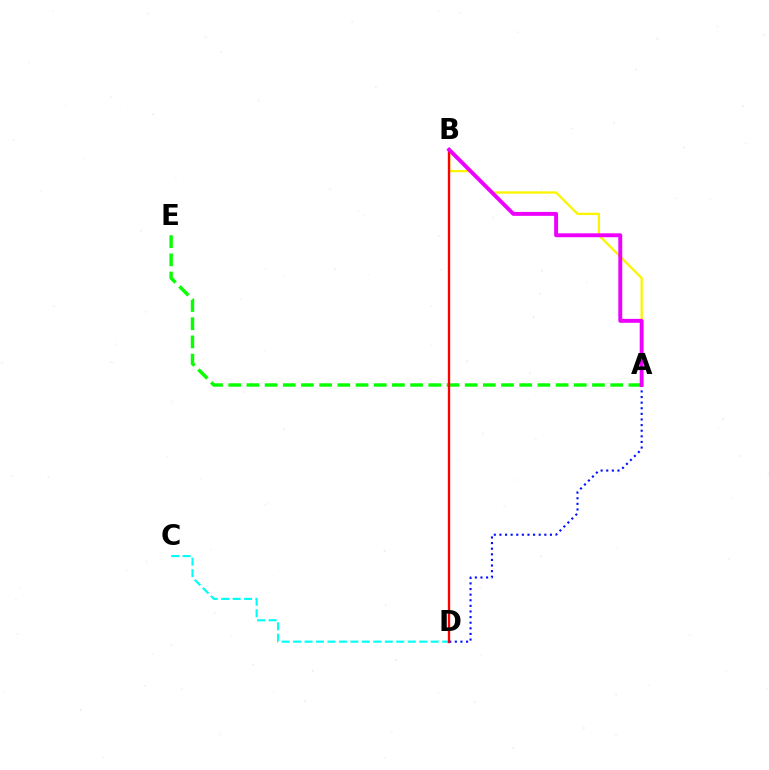{('A', 'D'): [{'color': '#0010ff', 'line_style': 'dotted', 'thickness': 1.52}], ('A', 'B'): [{'color': '#fcf500', 'line_style': 'solid', 'thickness': 1.66}, {'color': '#ee00ff', 'line_style': 'solid', 'thickness': 2.82}], ('C', 'D'): [{'color': '#00fff6', 'line_style': 'dashed', 'thickness': 1.56}], ('A', 'E'): [{'color': '#08ff00', 'line_style': 'dashed', 'thickness': 2.47}], ('B', 'D'): [{'color': '#ff0000', 'line_style': 'solid', 'thickness': 1.7}]}